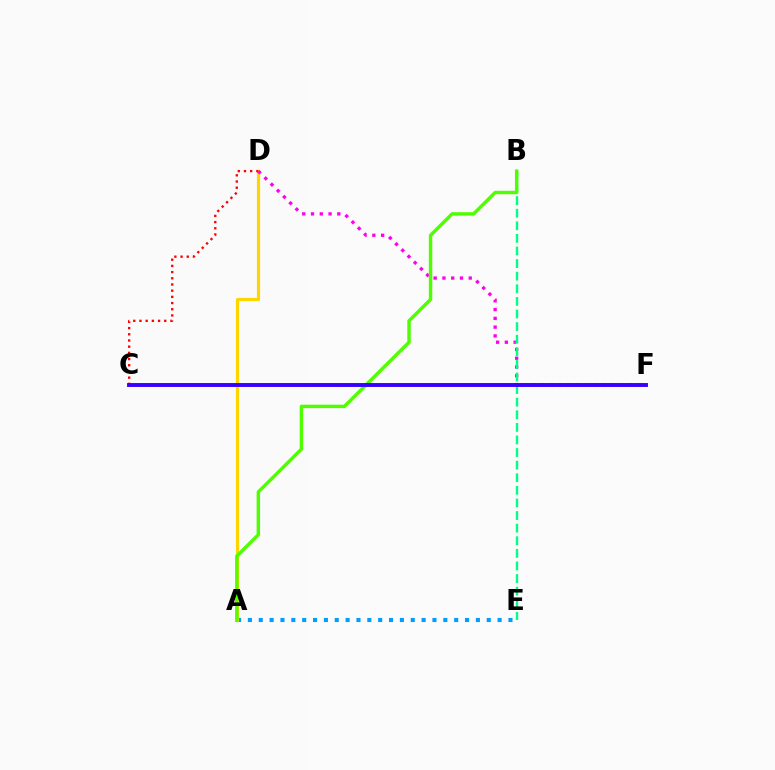{('A', 'E'): [{'color': '#009eff', 'line_style': 'dotted', 'thickness': 2.95}], ('A', 'D'): [{'color': '#ffd500', 'line_style': 'solid', 'thickness': 2.28}], ('C', 'D'): [{'color': '#ff0000', 'line_style': 'dotted', 'thickness': 1.68}], ('D', 'F'): [{'color': '#ff00ed', 'line_style': 'dotted', 'thickness': 2.38}], ('B', 'E'): [{'color': '#00ff86', 'line_style': 'dashed', 'thickness': 1.71}], ('A', 'B'): [{'color': '#4fff00', 'line_style': 'solid', 'thickness': 2.46}], ('C', 'F'): [{'color': '#3700ff', 'line_style': 'solid', 'thickness': 2.8}]}